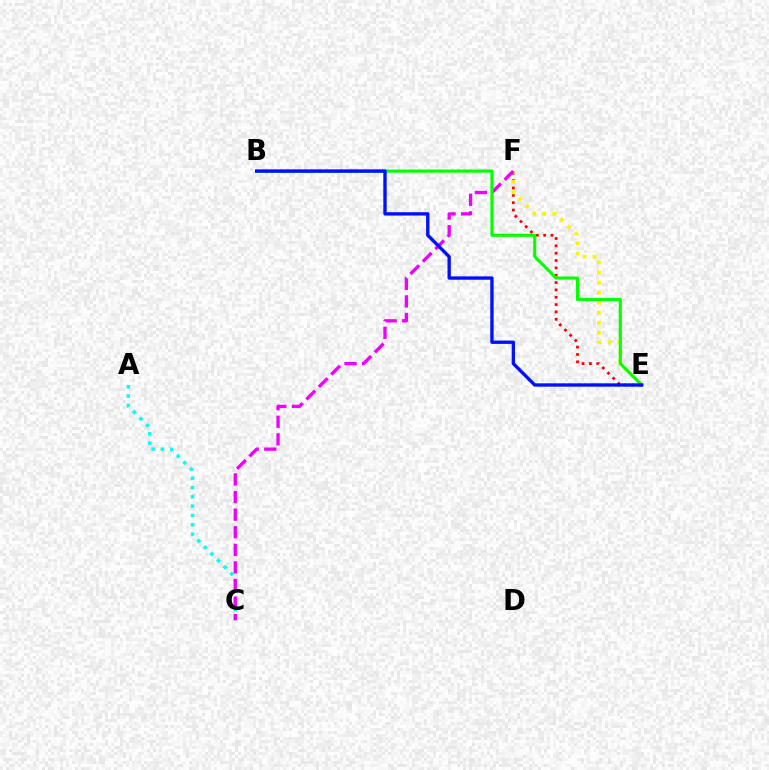{('A', 'C'): [{'color': '#00fff6', 'line_style': 'dotted', 'thickness': 2.53}], ('E', 'F'): [{'color': '#ff0000', 'line_style': 'dotted', 'thickness': 1.99}, {'color': '#fcf500', 'line_style': 'dotted', 'thickness': 2.73}], ('C', 'F'): [{'color': '#ee00ff', 'line_style': 'dashed', 'thickness': 2.39}], ('B', 'E'): [{'color': '#08ff00', 'line_style': 'solid', 'thickness': 2.25}, {'color': '#0010ff', 'line_style': 'solid', 'thickness': 2.41}]}